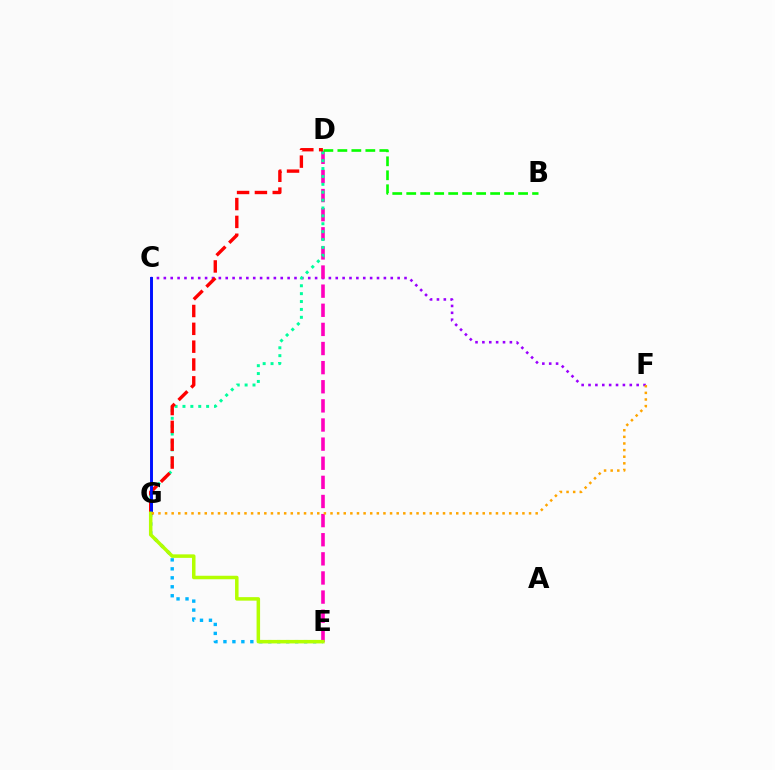{('C', 'F'): [{'color': '#9b00ff', 'line_style': 'dotted', 'thickness': 1.87}], ('D', 'E'): [{'color': '#ff00bd', 'line_style': 'dashed', 'thickness': 2.6}], ('E', 'G'): [{'color': '#00b5ff', 'line_style': 'dotted', 'thickness': 2.44}, {'color': '#b3ff00', 'line_style': 'solid', 'thickness': 2.52}], ('D', 'G'): [{'color': '#00ff9d', 'line_style': 'dotted', 'thickness': 2.14}, {'color': '#ff0000', 'line_style': 'dashed', 'thickness': 2.42}], ('B', 'D'): [{'color': '#08ff00', 'line_style': 'dashed', 'thickness': 1.9}], ('C', 'G'): [{'color': '#0010ff', 'line_style': 'solid', 'thickness': 2.12}], ('F', 'G'): [{'color': '#ffa500', 'line_style': 'dotted', 'thickness': 1.8}]}